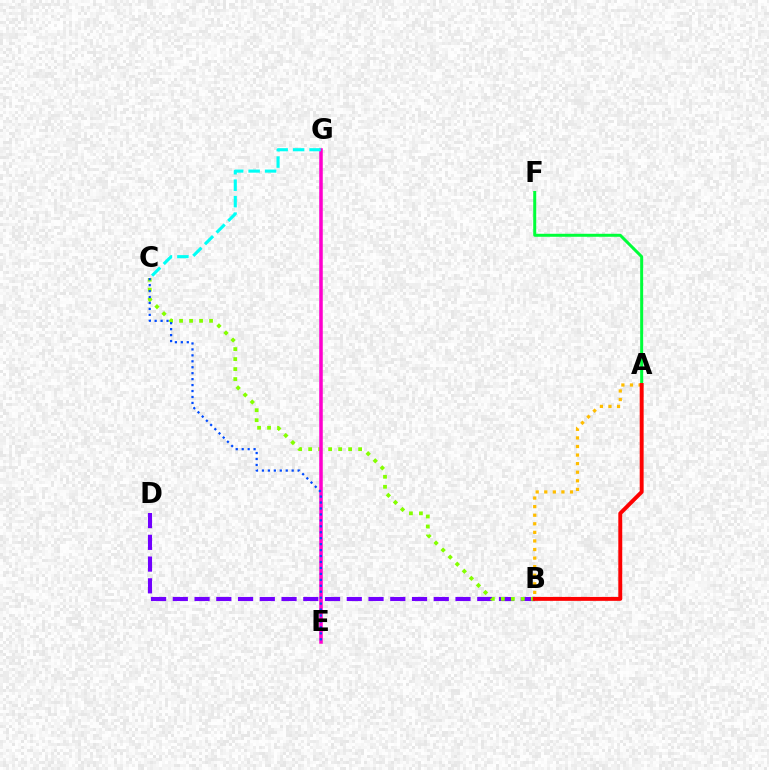{('A', 'F'): [{'color': '#00ff39', 'line_style': 'solid', 'thickness': 2.15}], ('B', 'D'): [{'color': '#7200ff', 'line_style': 'dashed', 'thickness': 2.95}], ('B', 'C'): [{'color': '#84ff00', 'line_style': 'dotted', 'thickness': 2.71}], ('A', 'B'): [{'color': '#ffbd00', 'line_style': 'dotted', 'thickness': 2.33}, {'color': '#ff0000', 'line_style': 'solid', 'thickness': 2.82}], ('E', 'G'): [{'color': '#ff00cf', 'line_style': 'solid', 'thickness': 2.54}], ('C', 'E'): [{'color': '#004bff', 'line_style': 'dotted', 'thickness': 1.62}], ('C', 'G'): [{'color': '#00fff6', 'line_style': 'dashed', 'thickness': 2.24}]}